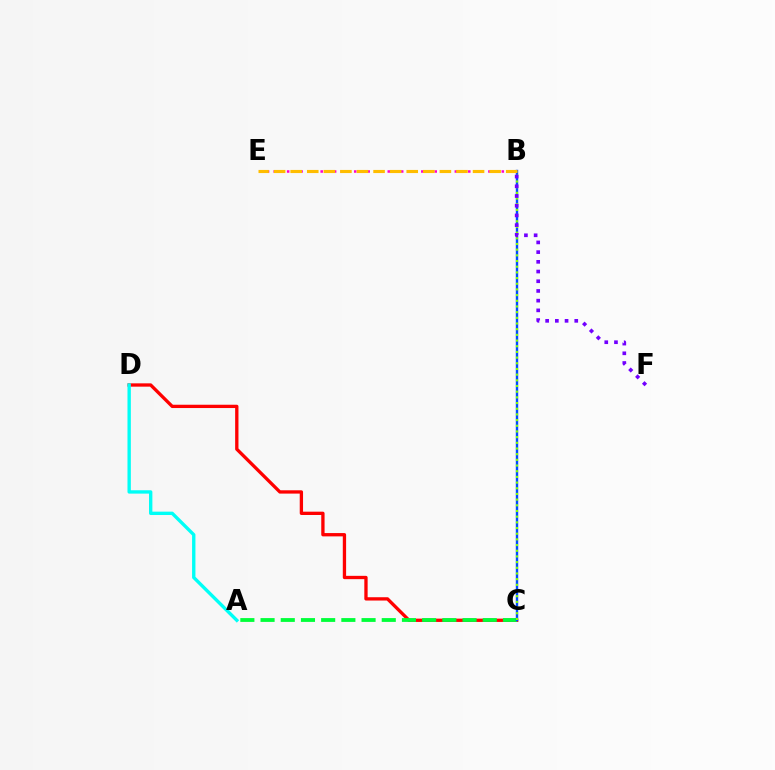{('B', 'E'): [{'color': '#ff00cf', 'line_style': 'dotted', 'thickness': 1.82}, {'color': '#ffbd00', 'line_style': 'dashed', 'thickness': 2.25}], ('C', 'D'): [{'color': '#ff0000', 'line_style': 'solid', 'thickness': 2.38}], ('A', 'C'): [{'color': '#00ff39', 'line_style': 'dashed', 'thickness': 2.74}], ('A', 'D'): [{'color': '#00fff6', 'line_style': 'solid', 'thickness': 2.42}], ('B', 'C'): [{'color': '#004bff', 'line_style': 'solid', 'thickness': 1.73}, {'color': '#84ff00', 'line_style': 'dotted', 'thickness': 1.54}], ('B', 'F'): [{'color': '#7200ff', 'line_style': 'dotted', 'thickness': 2.64}]}